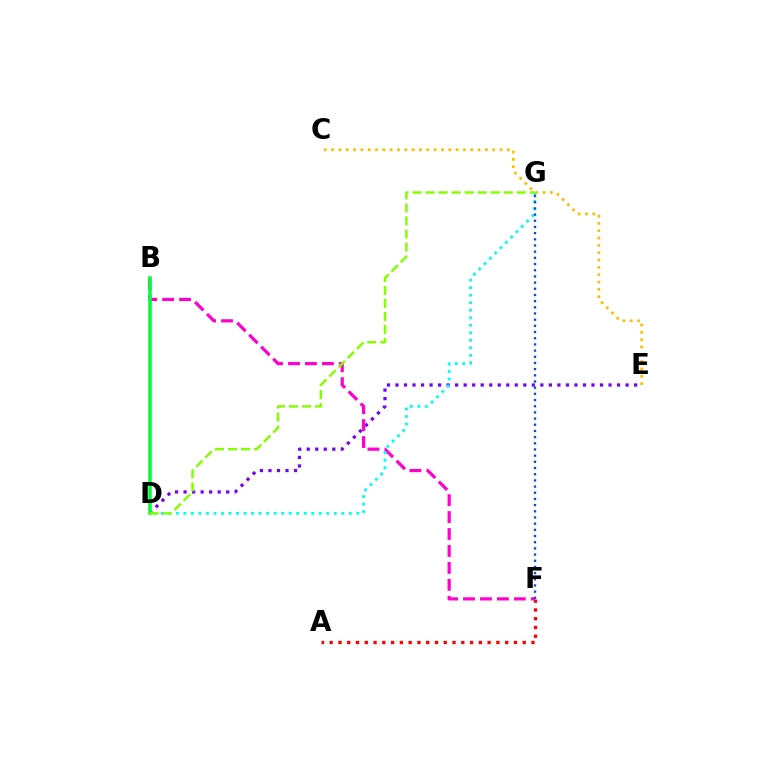{('C', 'E'): [{'color': '#ffbd00', 'line_style': 'dotted', 'thickness': 1.99}], ('A', 'F'): [{'color': '#ff0000', 'line_style': 'dotted', 'thickness': 2.38}], ('D', 'E'): [{'color': '#7200ff', 'line_style': 'dotted', 'thickness': 2.32}], ('B', 'F'): [{'color': '#ff00cf', 'line_style': 'dashed', 'thickness': 2.3}], ('D', 'G'): [{'color': '#00fff6', 'line_style': 'dotted', 'thickness': 2.04}, {'color': '#84ff00', 'line_style': 'dashed', 'thickness': 1.77}], ('F', 'G'): [{'color': '#004bff', 'line_style': 'dotted', 'thickness': 1.68}], ('B', 'D'): [{'color': '#00ff39', 'line_style': 'solid', 'thickness': 2.55}]}